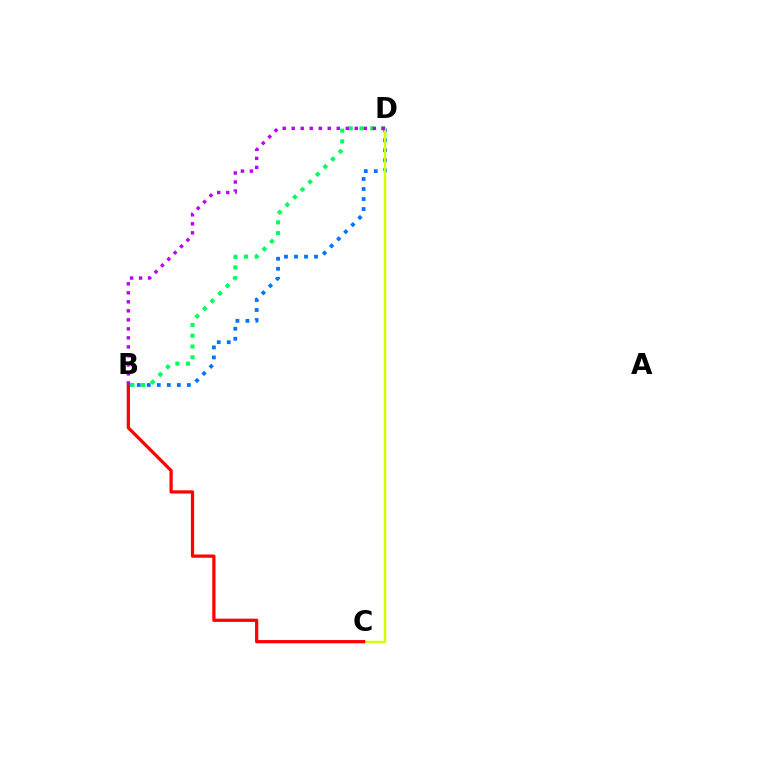{('B', 'D'): [{'color': '#0074ff', 'line_style': 'dotted', 'thickness': 2.72}, {'color': '#00ff5c', 'line_style': 'dotted', 'thickness': 2.92}, {'color': '#b900ff', 'line_style': 'dotted', 'thickness': 2.45}], ('C', 'D'): [{'color': '#d1ff00', 'line_style': 'solid', 'thickness': 1.78}], ('B', 'C'): [{'color': '#ff0000', 'line_style': 'solid', 'thickness': 2.33}]}